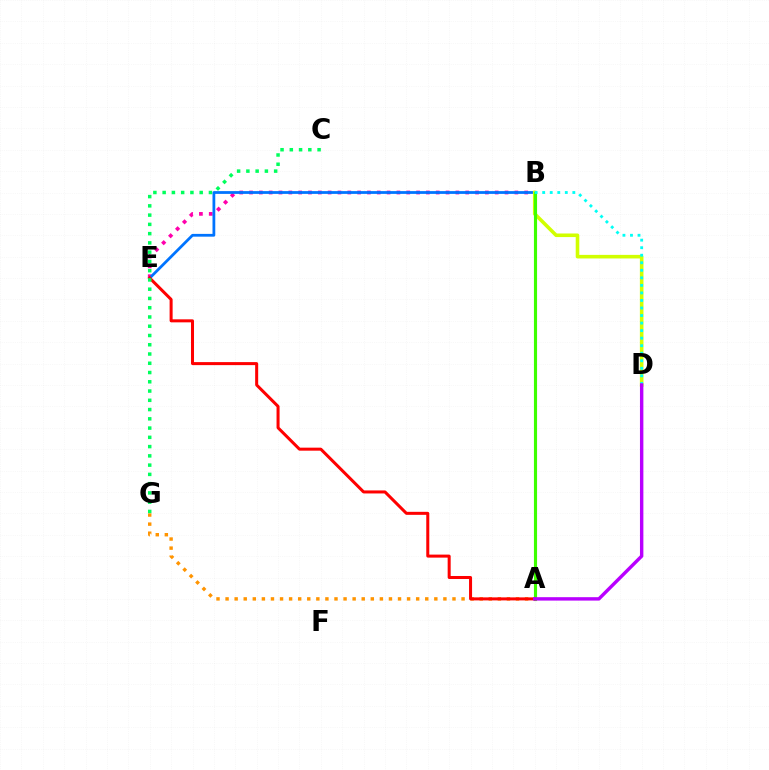{('B', 'E'): [{'color': '#ff00ac', 'line_style': 'dotted', 'thickness': 2.67}, {'color': '#0074ff', 'line_style': 'solid', 'thickness': 2.0}], ('A', 'G'): [{'color': '#ff9400', 'line_style': 'dotted', 'thickness': 2.47}], ('A', 'B'): [{'color': '#2500ff', 'line_style': 'solid', 'thickness': 2.05}, {'color': '#3dff00', 'line_style': 'solid', 'thickness': 2.26}], ('B', 'D'): [{'color': '#d1ff00', 'line_style': 'solid', 'thickness': 2.58}, {'color': '#00fff6', 'line_style': 'dotted', 'thickness': 2.05}], ('A', 'E'): [{'color': '#ff0000', 'line_style': 'solid', 'thickness': 2.18}], ('C', 'G'): [{'color': '#00ff5c', 'line_style': 'dotted', 'thickness': 2.52}], ('A', 'D'): [{'color': '#b900ff', 'line_style': 'solid', 'thickness': 2.45}]}